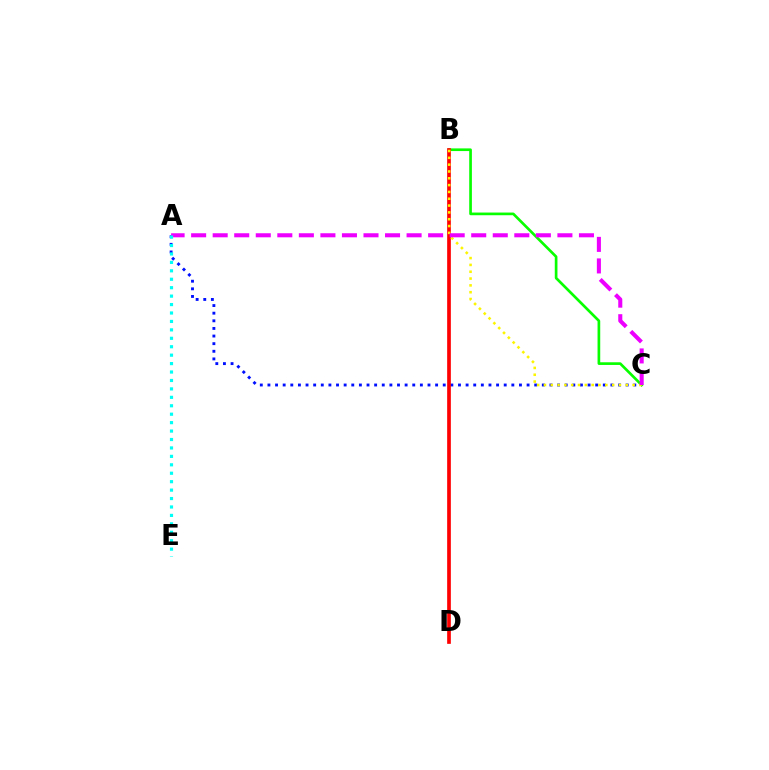{('A', 'C'): [{'color': '#0010ff', 'line_style': 'dotted', 'thickness': 2.07}, {'color': '#ee00ff', 'line_style': 'dashed', 'thickness': 2.93}], ('B', 'C'): [{'color': '#08ff00', 'line_style': 'solid', 'thickness': 1.93}, {'color': '#fcf500', 'line_style': 'dotted', 'thickness': 1.85}], ('B', 'D'): [{'color': '#ff0000', 'line_style': 'solid', 'thickness': 2.66}], ('A', 'E'): [{'color': '#00fff6', 'line_style': 'dotted', 'thickness': 2.29}]}